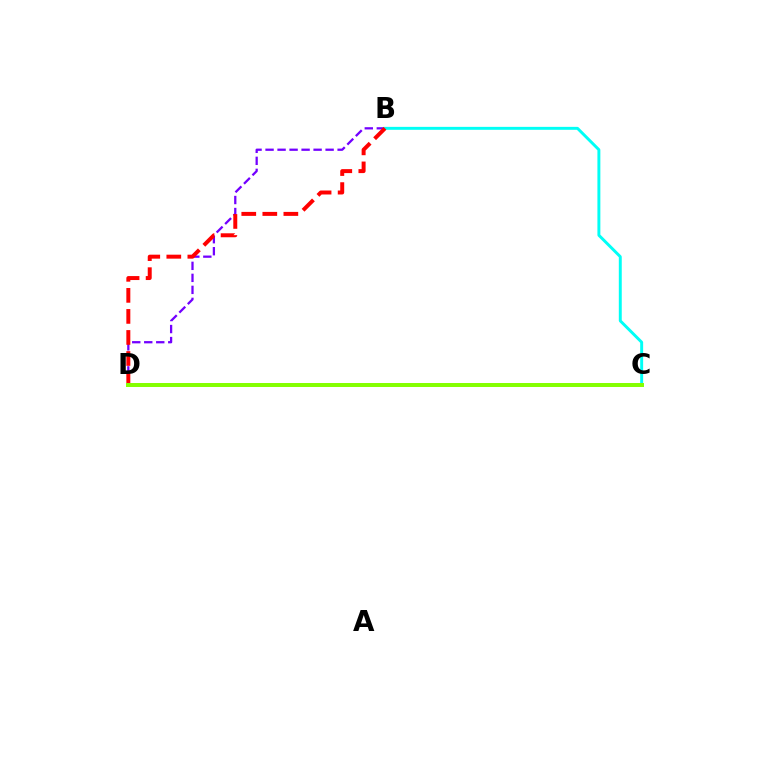{('B', 'D'): [{'color': '#7200ff', 'line_style': 'dashed', 'thickness': 1.63}, {'color': '#ff0000', 'line_style': 'dashed', 'thickness': 2.86}], ('B', 'C'): [{'color': '#00fff6', 'line_style': 'solid', 'thickness': 2.12}], ('C', 'D'): [{'color': '#84ff00', 'line_style': 'solid', 'thickness': 2.86}]}